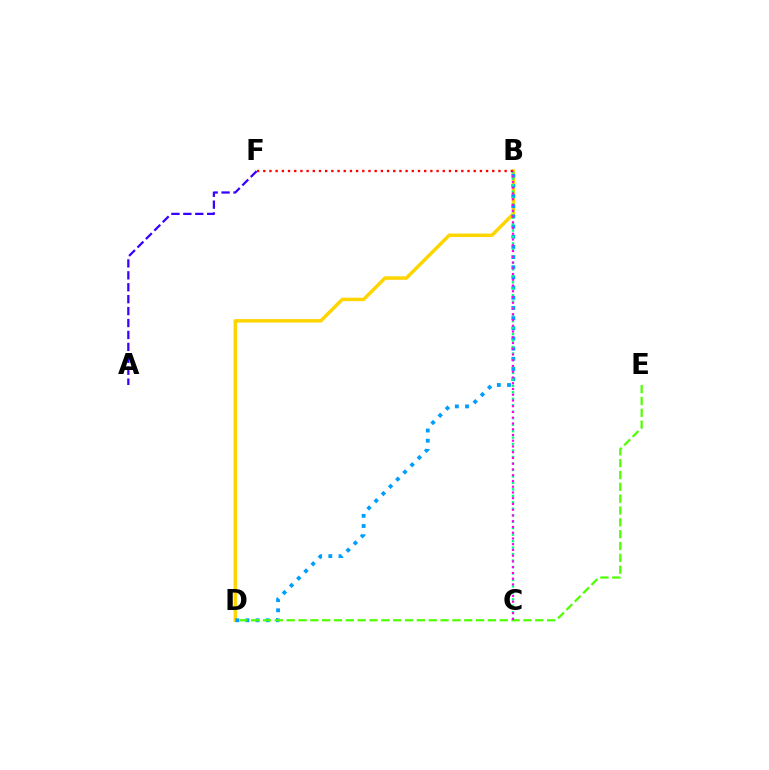{('B', 'D'): [{'color': '#ffd500', 'line_style': 'solid', 'thickness': 2.5}, {'color': '#009eff', 'line_style': 'dotted', 'thickness': 2.76}], ('B', 'C'): [{'color': '#00ff86', 'line_style': 'dotted', 'thickness': 1.76}, {'color': '#ff00ed', 'line_style': 'dotted', 'thickness': 1.56}], ('B', 'F'): [{'color': '#ff0000', 'line_style': 'dotted', 'thickness': 1.68}], ('D', 'E'): [{'color': '#4fff00', 'line_style': 'dashed', 'thickness': 1.61}], ('A', 'F'): [{'color': '#3700ff', 'line_style': 'dashed', 'thickness': 1.62}]}